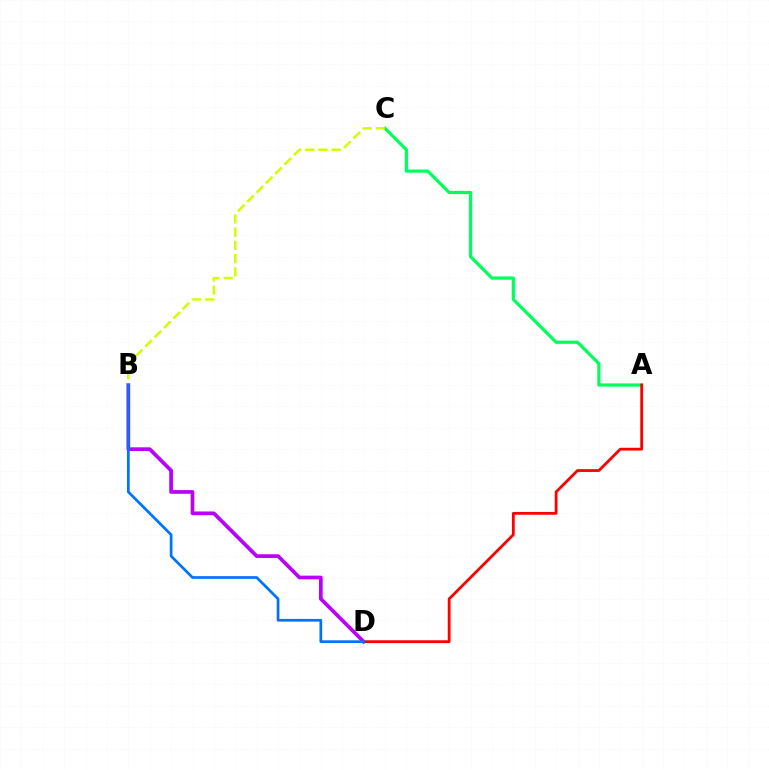{('B', 'D'): [{'color': '#b900ff', 'line_style': 'solid', 'thickness': 2.67}, {'color': '#0074ff', 'line_style': 'solid', 'thickness': 1.96}], ('A', 'C'): [{'color': '#00ff5c', 'line_style': 'solid', 'thickness': 2.31}], ('A', 'D'): [{'color': '#ff0000', 'line_style': 'solid', 'thickness': 2.01}], ('B', 'C'): [{'color': '#d1ff00', 'line_style': 'dashed', 'thickness': 1.8}]}